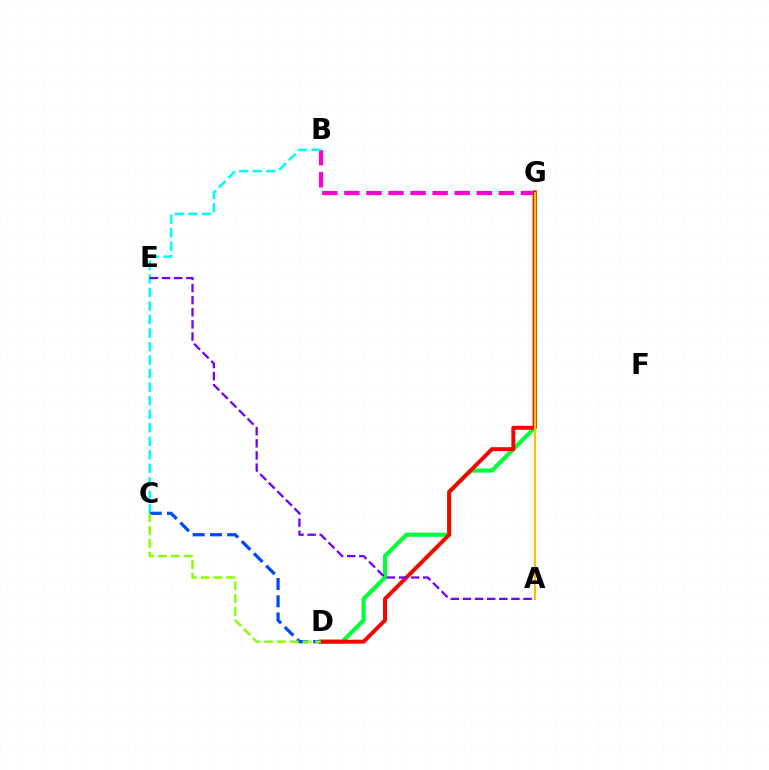{('B', 'G'): [{'color': '#ff00cf', 'line_style': 'dashed', 'thickness': 3.0}], ('D', 'G'): [{'color': '#00ff39', 'line_style': 'solid', 'thickness': 2.99}, {'color': '#ff0000', 'line_style': 'solid', 'thickness': 2.85}], ('B', 'C'): [{'color': '#00fff6', 'line_style': 'dashed', 'thickness': 1.84}], ('C', 'D'): [{'color': '#004bff', 'line_style': 'dashed', 'thickness': 2.35}, {'color': '#84ff00', 'line_style': 'dashed', 'thickness': 1.74}], ('A', 'E'): [{'color': '#7200ff', 'line_style': 'dashed', 'thickness': 1.65}], ('A', 'G'): [{'color': '#ffbd00', 'line_style': 'solid', 'thickness': 1.54}]}